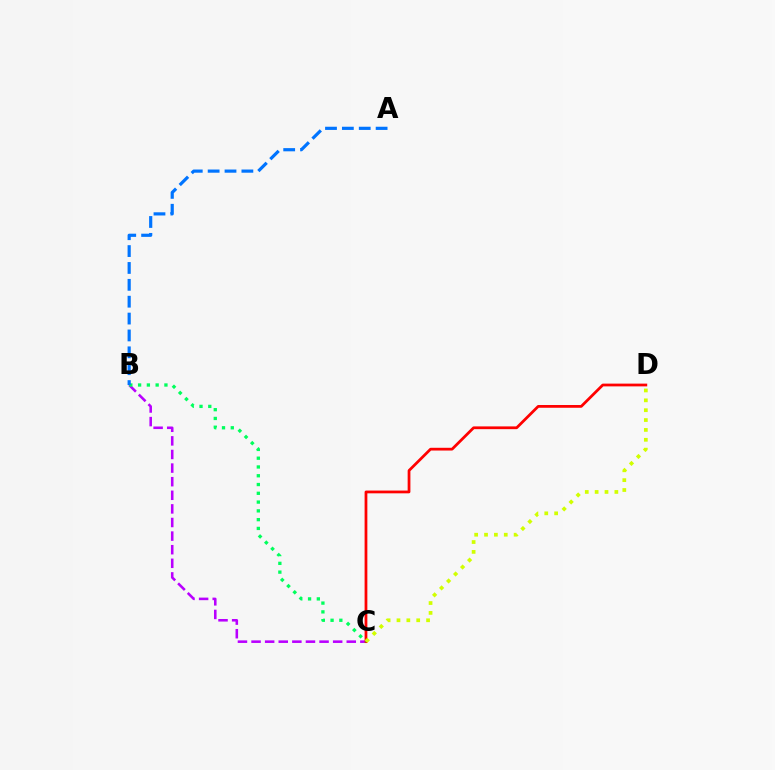{('B', 'C'): [{'color': '#b900ff', 'line_style': 'dashed', 'thickness': 1.85}, {'color': '#00ff5c', 'line_style': 'dotted', 'thickness': 2.39}], ('C', 'D'): [{'color': '#ff0000', 'line_style': 'solid', 'thickness': 1.98}, {'color': '#d1ff00', 'line_style': 'dotted', 'thickness': 2.68}], ('A', 'B'): [{'color': '#0074ff', 'line_style': 'dashed', 'thickness': 2.29}]}